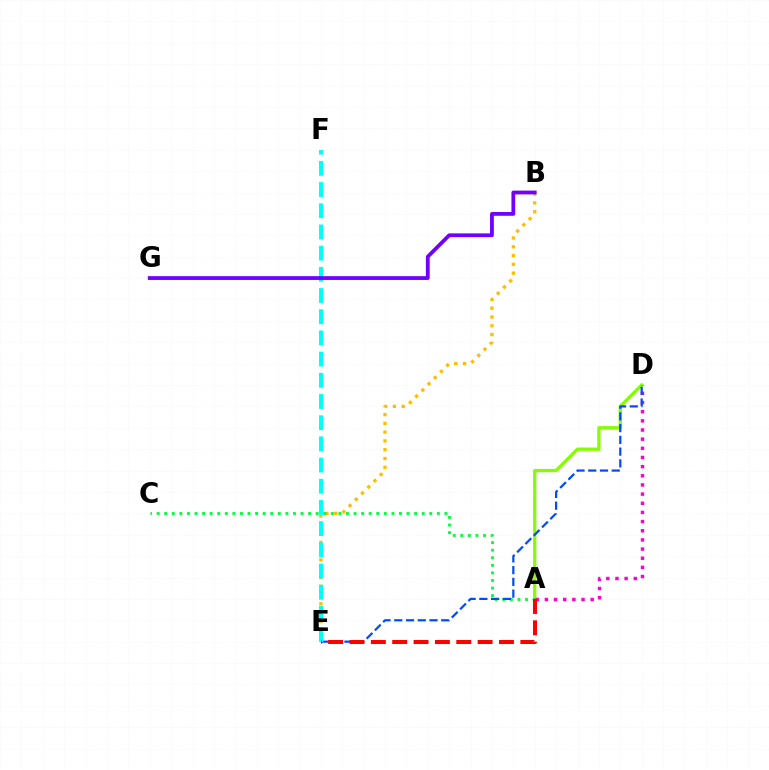{('B', 'E'): [{'color': '#ffbd00', 'line_style': 'dotted', 'thickness': 2.39}], ('A', 'D'): [{'color': '#84ff00', 'line_style': 'solid', 'thickness': 2.38}, {'color': '#ff00cf', 'line_style': 'dotted', 'thickness': 2.49}], ('A', 'C'): [{'color': '#00ff39', 'line_style': 'dotted', 'thickness': 2.06}], ('D', 'E'): [{'color': '#004bff', 'line_style': 'dashed', 'thickness': 1.6}], ('E', 'F'): [{'color': '#00fff6', 'line_style': 'dashed', 'thickness': 2.88}], ('A', 'E'): [{'color': '#ff0000', 'line_style': 'dashed', 'thickness': 2.9}], ('B', 'G'): [{'color': '#7200ff', 'line_style': 'solid', 'thickness': 2.73}]}